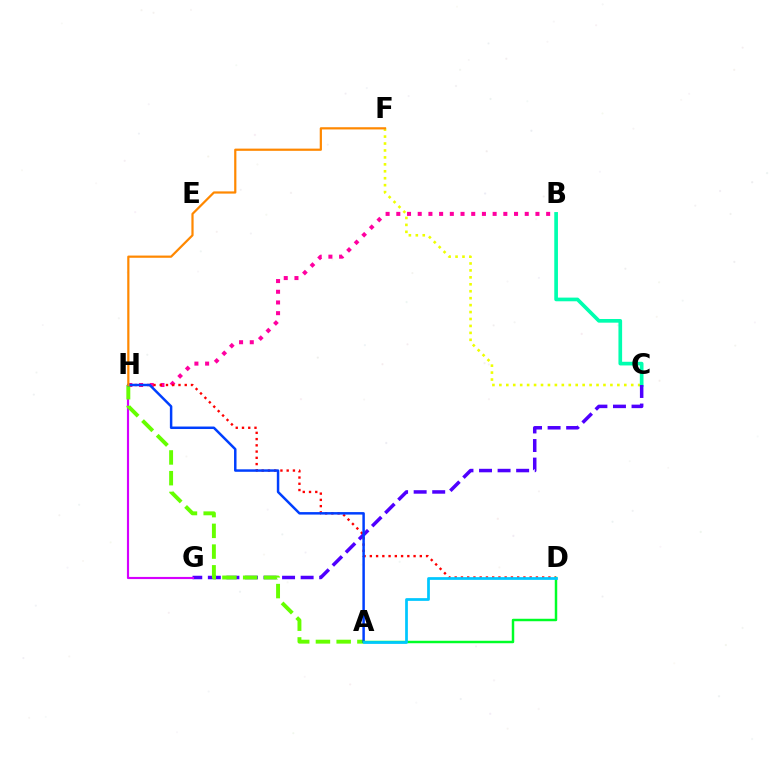{('C', 'F'): [{'color': '#eeff00', 'line_style': 'dotted', 'thickness': 1.89}], ('B', 'C'): [{'color': '#00ffaf', 'line_style': 'solid', 'thickness': 2.65}], ('C', 'G'): [{'color': '#4f00ff', 'line_style': 'dashed', 'thickness': 2.52}], ('B', 'H'): [{'color': '#ff00a0', 'line_style': 'dotted', 'thickness': 2.91}], ('G', 'H'): [{'color': '#d600ff', 'line_style': 'solid', 'thickness': 1.55}], ('A', 'H'): [{'color': '#66ff00', 'line_style': 'dashed', 'thickness': 2.82}, {'color': '#003fff', 'line_style': 'solid', 'thickness': 1.79}], ('D', 'H'): [{'color': '#ff0000', 'line_style': 'dotted', 'thickness': 1.7}], ('A', 'D'): [{'color': '#00ff27', 'line_style': 'solid', 'thickness': 1.77}, {'color': '#00c7ff', 'line_style': 'solid', 'thickness': 1.97}], ('F', 'H'): [{'color': '#ff8800', 'line_style': 'solid', 'thickness': 1.59}]}